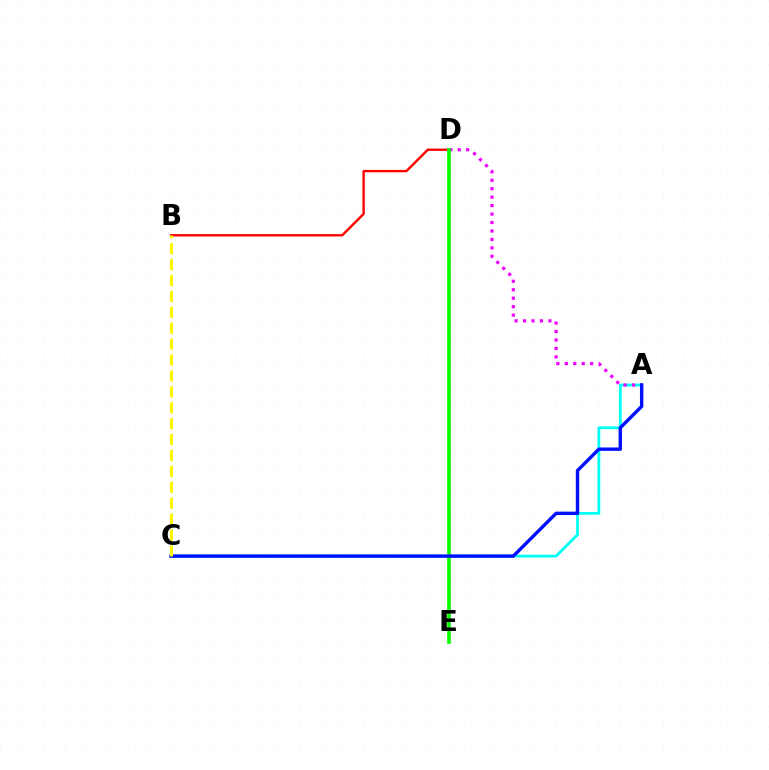{('A', 'C'): [{'color': '#00fff6', 'line_style': 'solid', 'thickness': 1.99}, {'color': '#0010ff', 'line_style': 'solid', 'thickness': 2.45}], ('B', 'D'): [{'color': '#ff0000', 'line_style': 'solid', 'thickness': 1.71}], ('A', 'D'): [{'color': '#ee00ff', 'line_style': 'dotted', 'thickness': 2.3}], ('D', 'E'): [{'color': '#08ff00', 'line_style': 'solid', 'thickness': 2.63}], ('B', 'C'): [{'color': '#fcf500', 'line_style': 'dashed', 'thickness': 2.16}]}